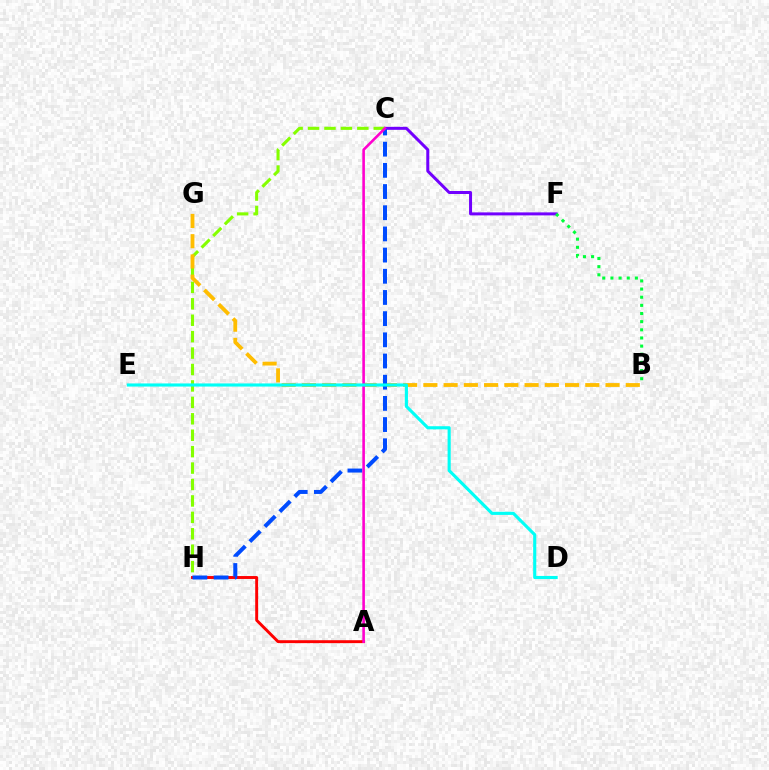{('C', 'F'): [{'color': '#7200ff', 'line_style': 'solid', 'thickness': 2.16}], ('C', 'H'): [{'color': '#84ff00', 'line_style': 'dashed', 'thickness': 2.23}, {'color': '#004bff', 'line_style': 'dashed', 'thickness': 2.88}], ('B', 'F'): [{'color': '#00ff39', 'line_style': 'dotted', 'thickness': 2.21}], ('A', 'H'): [{'color': '#ff0000', 'line_style': 'solid', 'thickness': 2.1}], ('B', 'G'): [{'color': '#ffbd00', 'line_style': 'dashed', 'thickness': 2.75}], ('A', 'C'): [{'color': '#ff00cf', 'line_style': 'solid', 'thickness': 1.88}], ('D', 'E'): [{'color': '#00fff6', 'line_style': 'solid', 'thickness': 2.25}]}